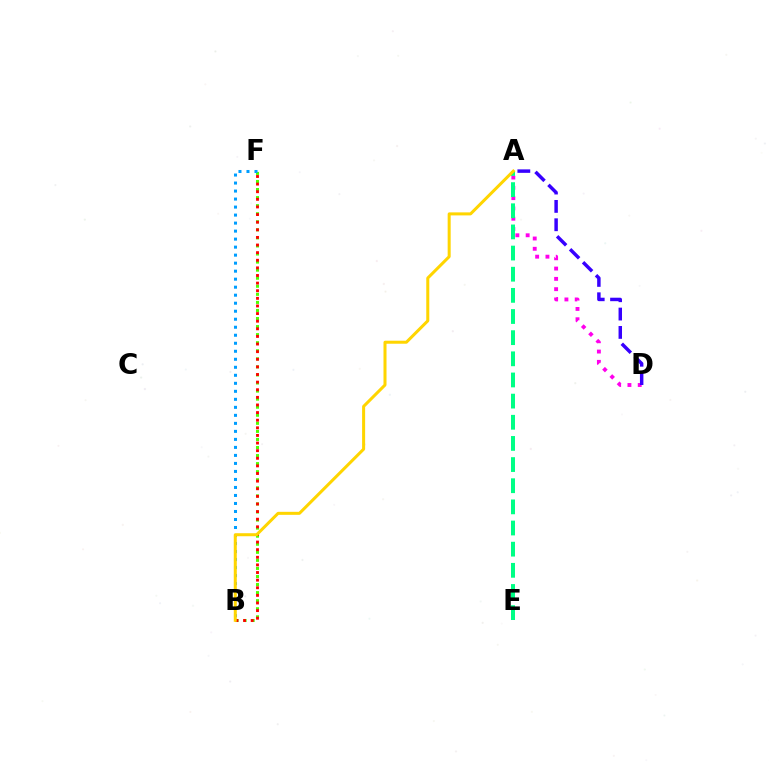{('B', 'F'): [{'color': '#4fff00', 'line_style': 'dotted', 'thickness': 2.19}, {'color': '#ff0000', 'line_style': 'dotted', 'thickness': 2.07}, {'color': '#009eff', 'line_style': 'dotted', 'thickness': 2.18}], ('A', 'D'): [{'color': '#ff00ed', 'line_style': 'dotted', 'thickness': 2.8}, {'color': '#3700ff', 'line_style': 'dashed', 'thickness': 2.49}], ('A', 'E'): [{'color': '#00ff86', 'line_style': 'dashed', 'thickness': 2.87}], ('A', 'B'): [{'color': '#ffd500', 'line_style': 'solid', 'thickness': 2.18}]}